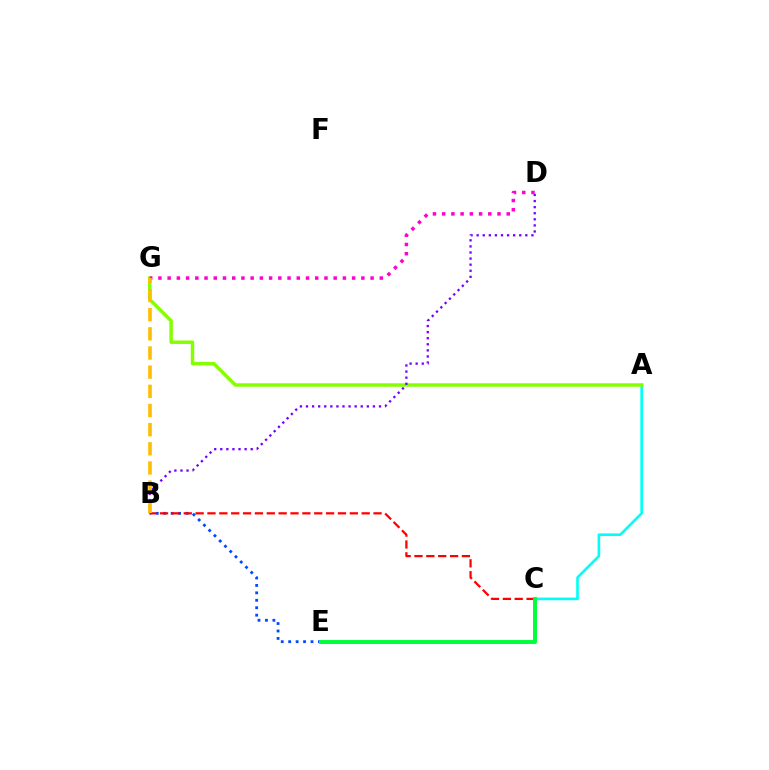{('A', 'C'): [{'color': '#00fff6', 'line_style': 'solid', 'thickness': 1.89}], ('A', 'G'): [{'color': '#84ff00', 'line_style': 'solid', 'thickness': 2.48}], ('B', 'E'): [{'color': '#004bff', 'line_style': 'dotted', 'thickness': 2.02}], ('B', 'D'): [{'color': '#7200ff', 'line_style': 'dotted', 'thickness': 1.65}], ('B', 'C'): [{'color': '#ff0000', 'line_style': 'dashed', 'thickness': 1.61}], ('D', 'G'): [{'color': '#ff00cf', 'line_style': 'dotted', 'thickness': 2.51}], ('B', 'G'): [{'color': '#ffbd00', 'line_style': 'dashed', 'thickness': 2.6}], ('C', 'E'): [{'color': '#00ff39', 'line_style': 'solid', 'thickness': 2.83}]}